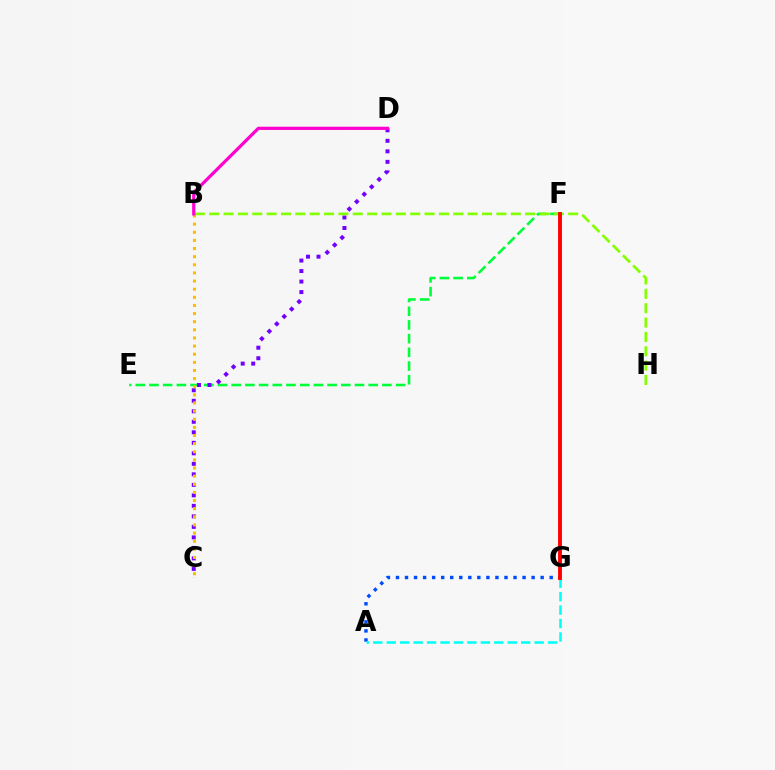{('E', 'F'): [{'color': '#00ff39', 'line_style': 'dashed', 'thickness': 1.86}], ('C', 'D'): [{'color': '#7200ff', 'line_style': 'dotted', 'thickness': 2.86}], ('A', 'G'): [{'color': '#004bff', 'line_style': 'dotted', 'thickness': 2.46}, {'color': '#00fff6', 'line_style': 'dashed', 'thickness': 1.83}], ('B', 'H'): [{'color': '#84ff00', 'line_style': 'dashed', 'thickness': 1.95}], ('B', 'C'): [{'color': '#ffbd00', 'line_style': 'dotted', 'thickness': 2.21}], ('F', 'G'): [{'color': '#ff0000', 'line_style': 'solid', 'thickness': 2.78}], ('B', 'D'): [{'color': '#ff00cf', 'line_style': 'solid', 'thickness': 2.31}]}